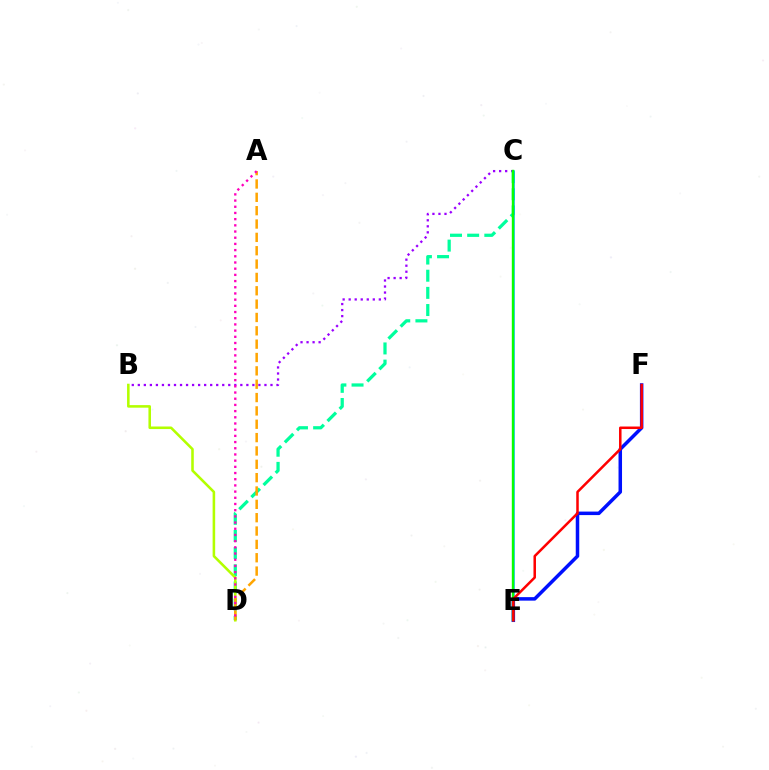{('B', 'C'): [{'color': '#9b00ff', 'line_style': 'dotted', 'thickness': 1.64}], ('C', 'D'): [{'color': '#00ff9d', 'line_style': 'dashed', 'thickness': 2.33}], ('C', 'E'): [{'color': '#00b5ff', 'line_style': 'solid', 'thickness': 1.82}, {'color': '#08ff00', 'line_style': 'solid', 'thickness': 1.72}], ('B', 'D'): [{'color': '#b3ff00', 'line_style': 'solid', 'thickness': 1.85}], ('E', 'F'): [{'color': '#0010ff', 'line_style': 'solid', 'thickness': 2.52}, {'color': '#ff0000', 'line_style': 'solid', 'thickness': 1.81}], ('A', 'D'): [{'color': '#ffa500', 'line_style': 'dashed', 'thickness': 1.81}, {'color': '#ff00bd', 'line_style': 'dotted', 'thickness': 1.68}]}